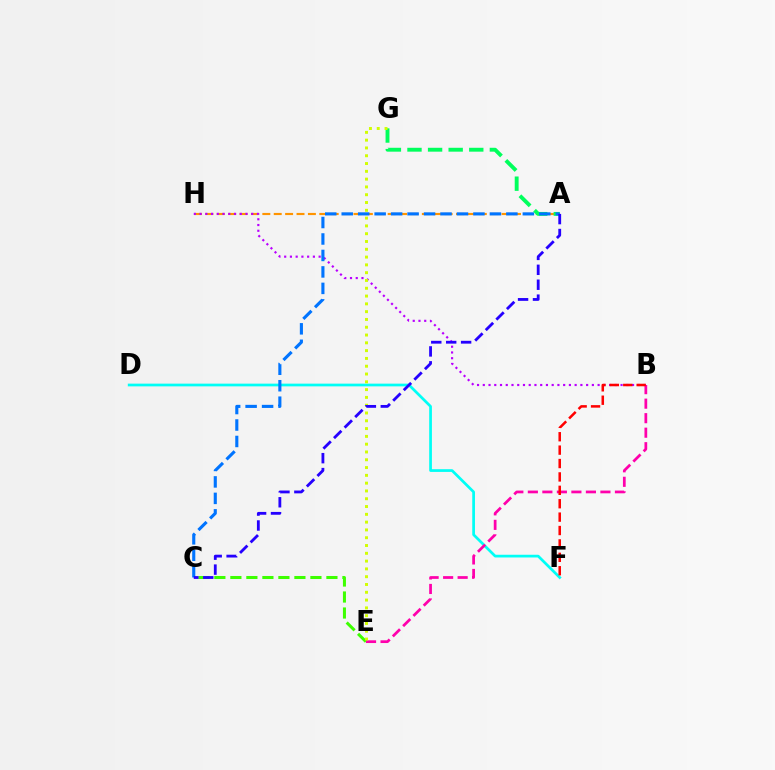{('D', 'F'): [{'color': '#00fff6', 'line_style': 'solid', 'thickness': 1.96}], ('A', 'H'): [{'color': '#ff9400', 'line_style': 'dashed', 'thickness': 1.55}], ('A', 'G'): [{'color': '#00ff5c', 'line_style': 'dashed', 'thickness': 2.8}], ('B', 'H'): [{'color': '#b900ff', 'line_style': 'dotted', 'thickness': 1.56}], ('A', 'C'): [{'color': '#0074ff', 'line_style': 'dashed', 'thickness': 2.24}, {'color': '#2500ff', 'line_style': 'dashed', 'thickness': 2.03}], ('C', 'E'): [{'color': '#3dff00', 'line_style': 'dashed', 'thickness': 2.17}], ('B', 'E'): [{'color': '#ff00ac', 'line_style': 'dashed', 'thickness': 1.97}], ('E', 'G'): [{'color': '#d1ff00', 'line_style': 'dotted', 'thickness': 2.12}], ('B', 'F'): [{'color': '#ff0000', 'line_style': 'dashed', 'thickness': 1.82}]}